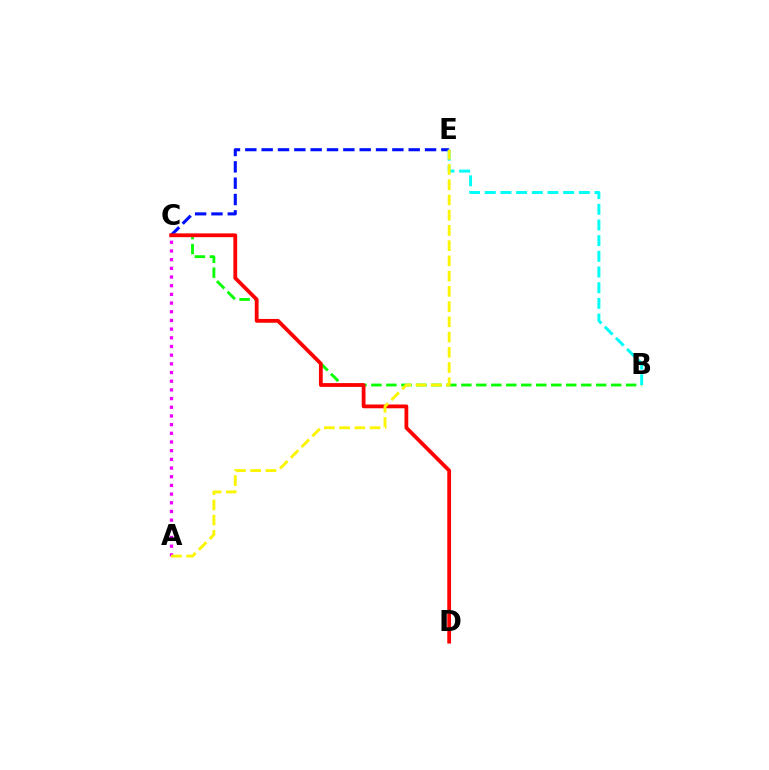{('B', 'C'): [{'color': '#08ff00', 'line_style': 'dashed', 'thickness': 2.04}], ('C', 'E'): [{'color': '#0010ff', 'line_style': 'dashed', 'thickness': 2.22}], ('B', 'E'): [{'color': '#00fff6', 'line_style': 'dashed', 'thickness': 2.13}], ('C', 'D'): [{'color': '#ff0000', 'line_style': 'solid', 'thickness': 2.72}], ('A', 'C'): [{'color': '#ee00ff', 'line_style': 'dotted', 'thickness': 2.36}], ('A', 'E'): [{'color': '#fcf500', 'line_style': 'dashed', 'thickness': 2.07}]}